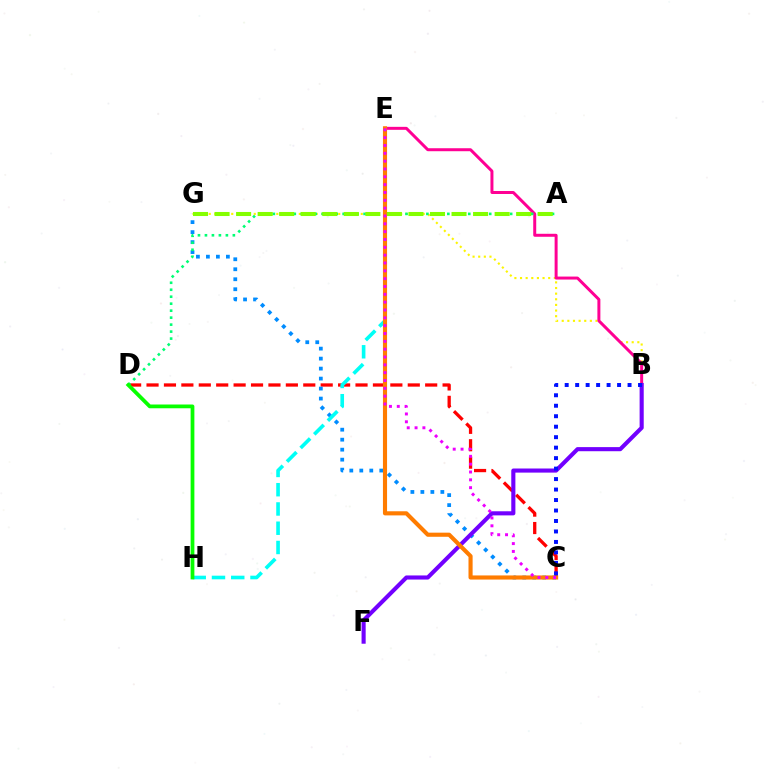{('C', 'D'): [{'color': '#ff0000', 'line_style': 'dashed', 'thickness': 2.37}], ('C', 'G'): [{'color': '#008cff', 'line_style': 'dotted', 'thickness': 2.71}], ('B', 'G'): [{'color': '#fcf500', 'line_style': 'dotted', 'thickness': 1.53}], ('B', 'E'): [{'color': '#ff0094', 'line_style': 'solid', 'thickness': 2.15}], ('B', 'F'): [{'color': '#7200ff', 'line_style': 'solid', 'thickness': 2.95}], ('E', 'H'): [{'color': '#00fff6', 'line_style': 'dashed', 'thickness': 2.62}], ('A', 'D'): [{'color': '#00ff74', 'line_style': 'dotted', 'thickness': 1.9}], ('C', 'E'): [{'color': '#ff7c00', 'line_style': 'solid', 'thickness': 2.96}, {'color': '#ee00ff', 'line_style': 'dotted', 'thickness': 2.13}], ('A', 'G'): [{'color': '#84ff00', 'line_style': 'dashed', 'thickness': 2.93}], ('D', 'H'): [{'color': '#08ff00', 'line_style': 'solid', 'thickness': 2.71}], ('B', 'C'): [{'color': '#0010ff', 'line_style': 'dotted', 'thickness': 2.85}]}